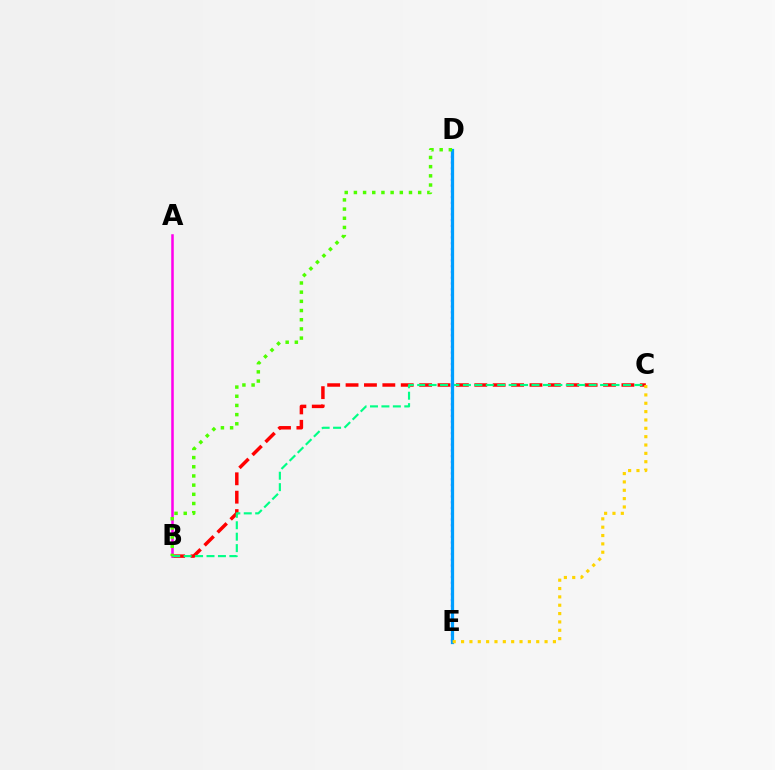{('D', 'E'): [{'color': '#3700ff', 'line_style': 'dotted', 'thickness': 1.56}, {'color': '#009eff', 'line_style': 'solid', 'thickness': 2.34}], ('B', 'C'): [{'color': '#ff0000', 'line_style': 'dashed', 'thickness': 2.5}, {'color': '#00ff86', 'line_style': 'dashed', 'thickness': 1.55}], ('A', 'B'): [{'color': '#ff00ed', 'line_style': 'solid', 'thickness': 1.83}], ('B', 'D'): [{'color': '#4fff00', 'line_style': 'dotted', 'thickness': 2.49}], ('C', 'E'): [{'color': '#ffd500', 'line_style': 'dotted', 'thickness': 2.27}]}